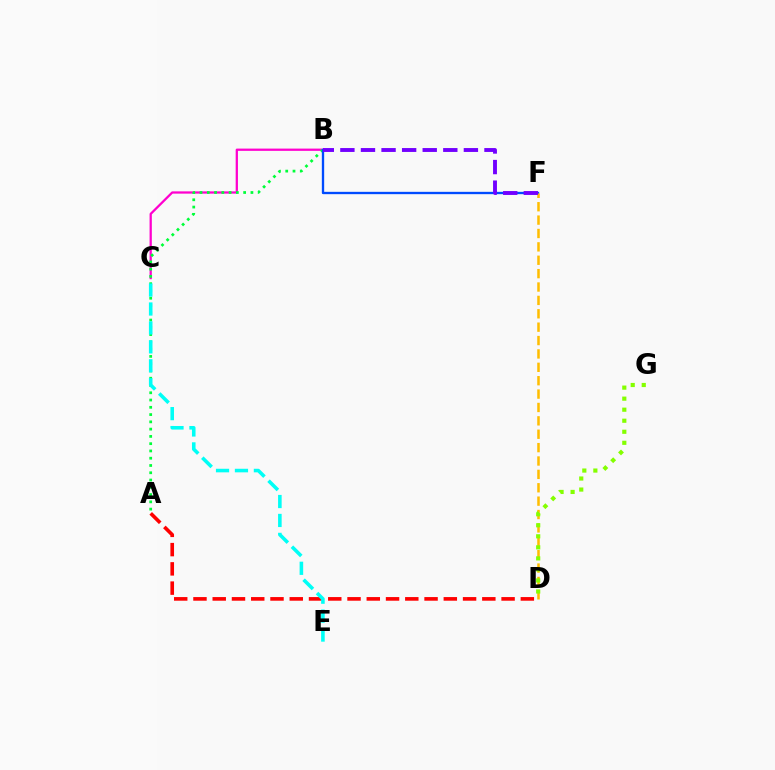{('B', 'C'): [{'color': '#ff00cf', 'line_style': 'solid', 'thickness': 1.63}], ('A', 'D'): [{'color': '#ff0000', 'line_style': 'dashed', 'thickness': 2.62}], ('A', 'B'): [{'color': '#00ff39', 'line_style': 'dotted', 'thickness': 1.98}], ('C', 'E'): [{'color': '#00fff6', 'line_style': 'dashed', 'thickness': 2.57}], ('B', 'F'): [{'color': '#004bff', 'line_style': 'solid', 'thickness': 1.68}, {'color': '#7200ff', 'line_style': 'dashed', 'thickness': 2.8}], ('D', 'F'): [{'color': '#ffbd00', 'line_style': 'dashed', 'thickness': 1.82}], ('D', 'G'): [{'color': '#84ff00', 'line_style': 'dotted', 'thickness': 3.0}]}